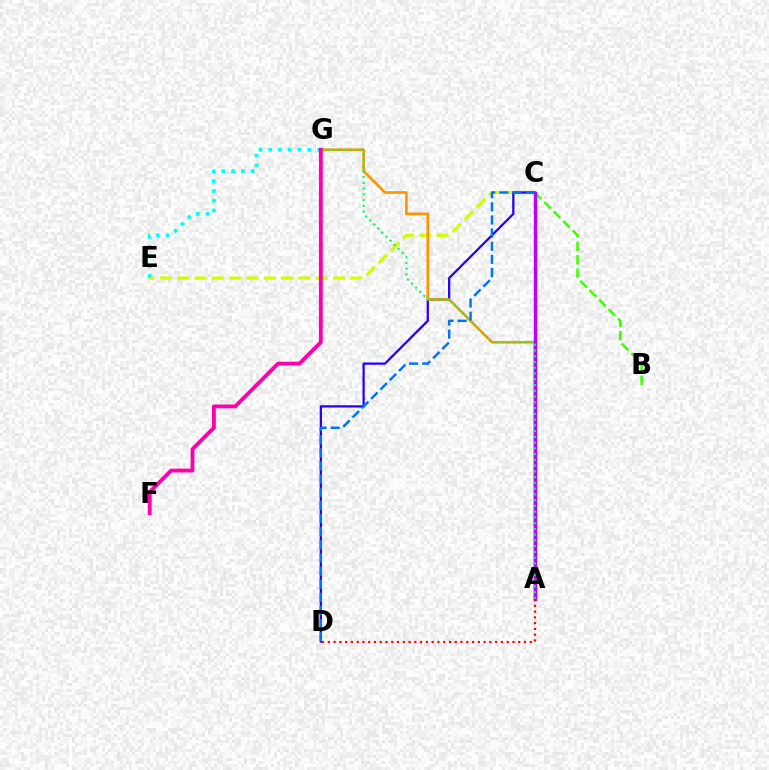{('C', 'E'): [{'color': '#d1ff00', 'line_style': 'dashed', 'thickness': 2.35}], ('B', 'C'): [{'color': '#3dff00', 'line_style': 'dashed', 'thickness': 1.82}], ('E', 'G'): [{'color': '#00fff6', 'line_style': 'dotted', 'thickness': 2.65}], ('C', 'D'): [{'color': '#2500ff', 'line_style': 'solid', 'thickness': 1.64}, {'color': '#0074ff', 'line_style': 'dashed', 'thickness': 1.78}], ('A', 'G'): [{'color': '#ff9400', 'line_style': 'solid', 'thickness': 1.89}, {'color': '#00ff5c', 'line_style': 'dotted', 'thickness': 1.56}], ('A', 'C'): [{'color': '#b900ff', 'line_style': 'solid', 'thickness': 2.44}], ('F', 'G'): [{'color': '#ff00ac', 'line_style': 'solid', 'thickness': 2.77}], ('A', 'D'): [{'color': '#ff0000', 'line_style': 'dotted', 'thickness': 1.57}]}